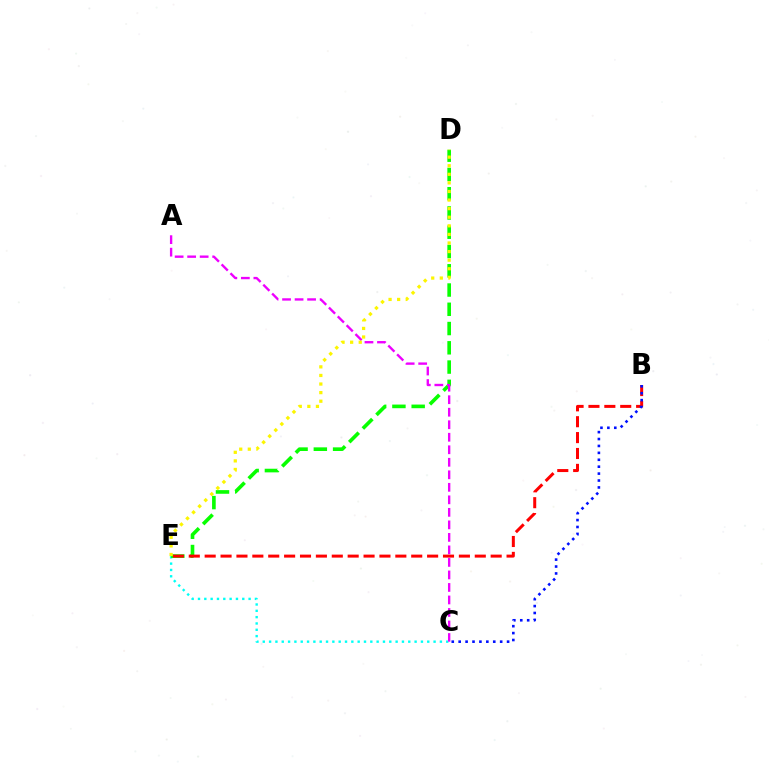{('C', 'E'): [{'color': '#00fff6', 'line_style': 'dotted', 'thickness': 1.72}], ('D', 'E'): [{'color': '#08ff00', 'line_style': 'dashed', 'thickness': 2.62}, {'color': '#fcf500', 'line_style': 'dotted', 'thickness': 2.33}], ('A', 'C'): [{'color': '#ee00ff', 'line_style': 'dashed', 'thickness': 1.7}], ('B', 'E'): [{'color': '#ff0000', 'line_style': 'dashed', 'thickness': 2.16}], ('B', 'C'): [{'color': '#0010ff', 'line_style': 'dotted', 'thickness': 1.88}]}